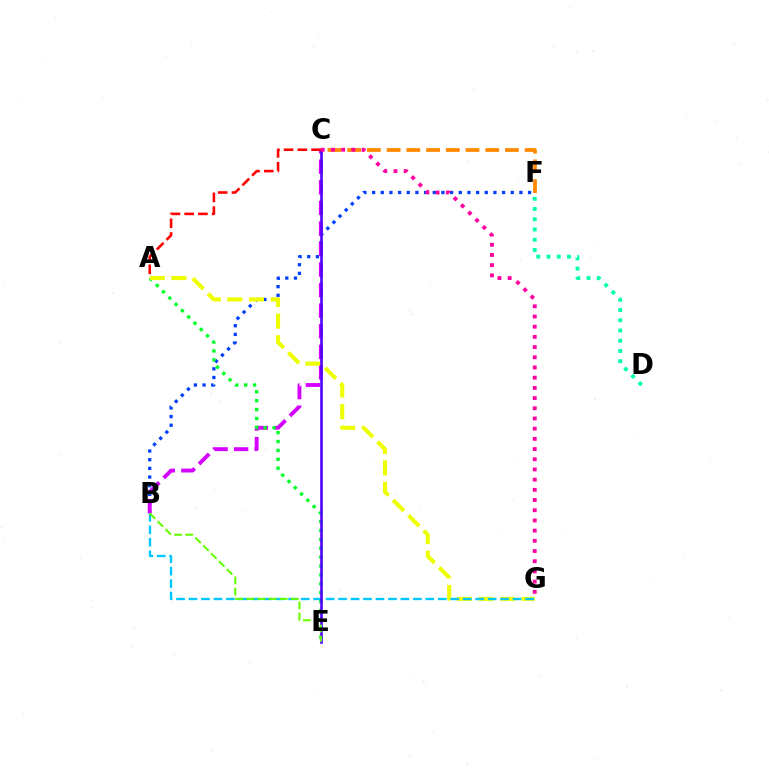{('B', 'F'): [{'color': '#003fff', 'line_style': 'dotted', 'thickness': 2.35}], ('B', 'C'): [{'color': '#d600ff', 'line_style': 'dashed', 'thickness': 2.79}], ('A', 'E'): [{'color': '#00ff27', 'line_style': 'dotted', 'thickness': 2.42}], ('A', 'G'): [{'color': '#eeff00', 'line_style': 'dashed', 'thickness': 2.94}], ('C', 'F'): [{'color': '#ff8800', 'line_style': 'dashed', 'thickness': 2.68}], ('D', 'F'): [{'color': '#00ffaf', 'line_style': 'dotted', 'thickness': 2.78}], ('B', 'G'): [{'color': '#00c7ff', 'line_style': 'dashed', 'thickness': 1.69}], ('C', 'E'): [{'color': '#4f00ff', 'line_style': 'solid', 'thickness': 1.88}], ('C', 'G'): [{'color': '#ff00a0', 'line_style': 'dotted', 'thickness': 2.77}], ('A', 'C'): [{'color': '#ff0000', 'line_style': 'dashed', 'thickness': 1.87}], ('B', 'E'): [{'color': '#66ff00', 'line_style': 'dashed', 'thickness': 1.51}]}